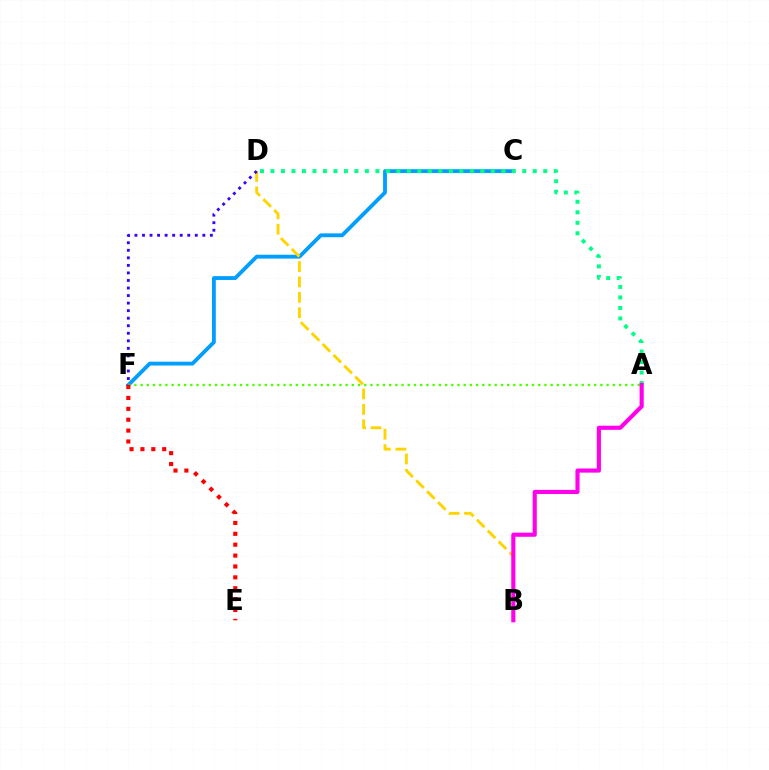{('C', 'F'): [{'color': '#009eff', 'line_style': 'solid', 'thickness': 2.75}], ('A', 'D'): [{'color': '#00ff86', 'line_style': 'dotted', 'thickness': 2.85}], ('B', 'D'): [{'color': '#ffd500', 'line_style': 'dashed', 'thickness': 2.09}], ('A', 'F'): [{'color': '#4fff00', 'line_style': 'dotted', 'thickness': 1.69}], ('A', 'B'): [{'color': '#ff00ed', 'line_style': 'solid', 'thickness': 2.96}], ('D', 'F'): [{'color': '#3700ff', 'line_style': 'dotted', 'thickness': 2.05}], ('E', 'F'): [{'color': '#ff0000', 'line_style': 'dotted', 'thickness': 2.96}]}